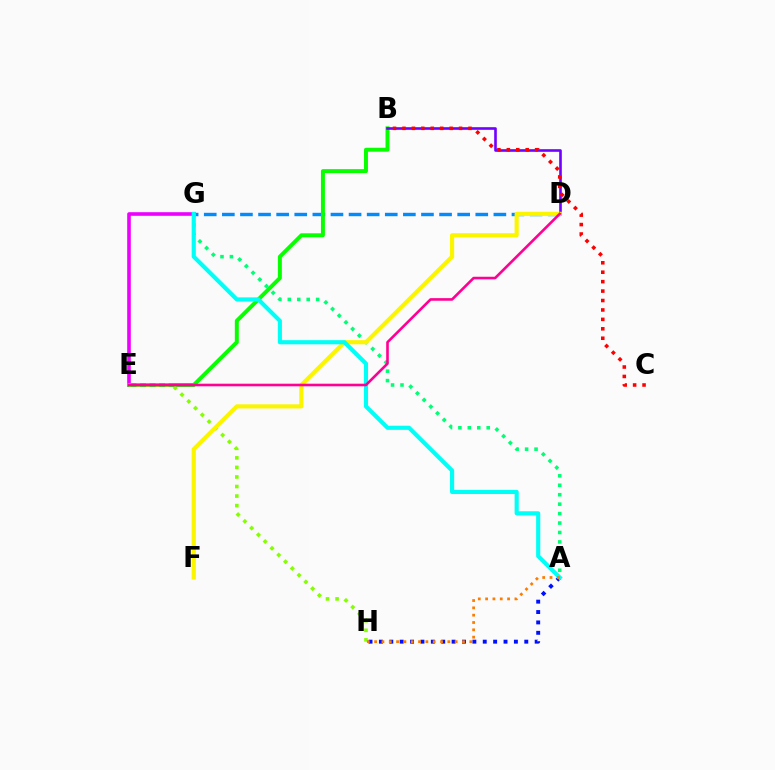{('D', 'G'): [{'color': '#008cff', 'line_style': 'dashed', 'thickness': 2.46}], ('E', 'G'): [{'color': '#ee00ff', 'line_style': 'solid', 'thickness': 2.6}], ('B', 'E'): [{'color': '#08ff00', 'line_style': 'solid', 'thickness': 2.85}], ('B', 'D'): [{'color': '#7200ff', 'line_style': 'solid', 'thickness': 1.89}], ('E', 'H'): [{'color': '#84ff00', 'line_style': 'dotted', 'thickness': 2.59}], ('A', 'G'): [{'color': '#00ff74', 'line_style': 'dotted', 'thickness': 2.57}, {'color': '#00fff6', 'line_style': 'solid', 'thickness': 2.97}], ('D', 'F'): [{'color': '#fcf500', 'line_style': 'solid', 'thickness': 2.99}], ('A', 'H'): [{'color': '#0010ff', 'line_style': 'dotted', 'thickness': 2.82}, {'color': '#ff7c00', 'line_style': 'dotted', 'thickness': 1.99}], ('D', 'E'): [{'color': '#ff0094', 'line_style': 'solid', 'thickness': 1.89}], ('B', 'C'): [{'color': '#ff0000', 'line_style': 'dotted', 'thickness': 2.56}]}